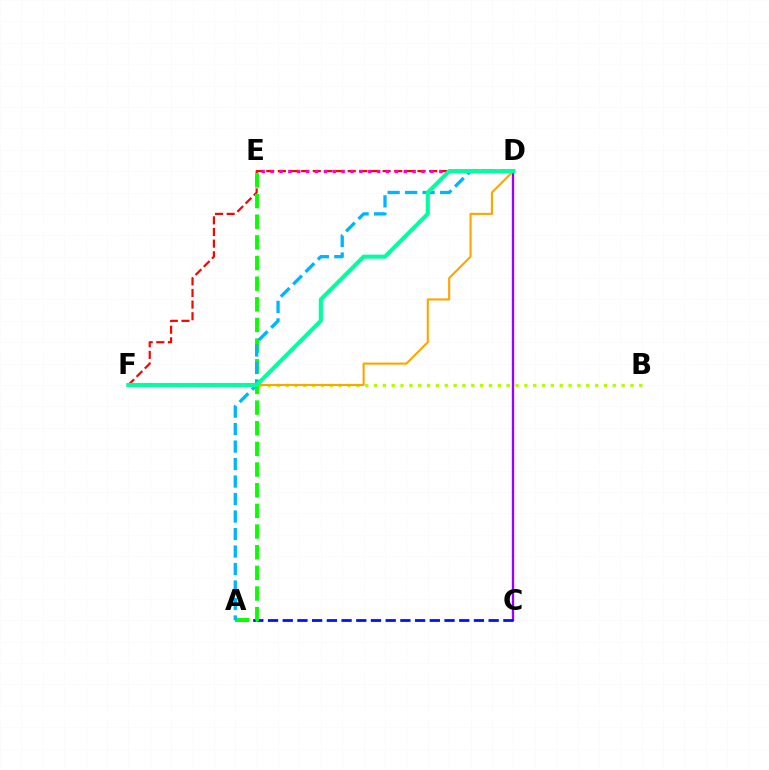{('C', 'D'): [{'color': '#9b00ff', 'line_style': 'solid', 'thickness': 1.67}], ('A', 'C'): [{'color': '#0010ff', 'line_style': 'dashed', 'thickness': 2.0}], ('D', 'F'): [{'color': '#ff0000', 'line_style': 'dashed', 'thickness': 1.58}, {'color': '#ffa500', 'line_style': 'solid', 'thickness': 1.53}, {'color': '#00ff9d', 'line_style': 'solid', 'thickness': 2.94}], ('A', 'E'): [{'color': '#08ff00', 'line_style': 'dashed', 'thickness': 2.81}], ('A', 'D'): [{'color': '#00b5ff', 'line_style': 'dashed', 'thickness': 2.38}], ('B', 'F'): [{'color': '#b3ff00', 'line_style': 'dotted', 'thickness': 2.4}], ('D', 'E'): [{'color': '#ff00bd', 'line_style': 'dotted', 'thickness': 2.41}]}